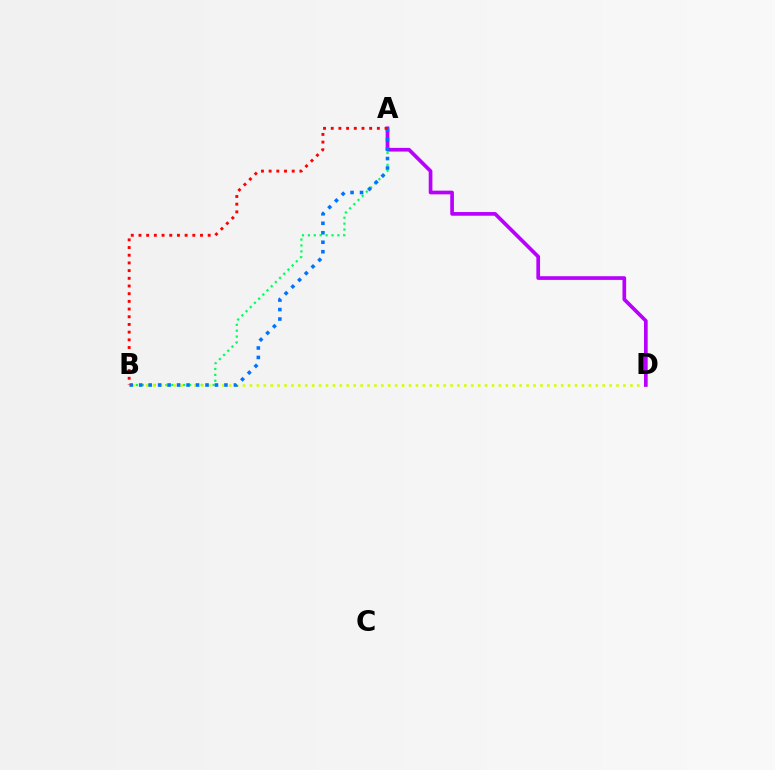{('A', 'B'): [{'color': '#00ff5c', 'line_style': 'dotted', 'thickness': 1.6}, {'color': '#0074ff', 'line_style': 'dotted', 'thickness': 2.57}, {'color': '#ff0000', 'line_style': 'dotted', 'thickness': 2.09}], ('B', 'D'): [{'color': '#d1ff00', 'line_style': 'dotted', 'thickness': 1.88}], ('A', 'D'): [{'color': '#b900ff', 'line_style': 'solid', 'thickness': 2.65}]}